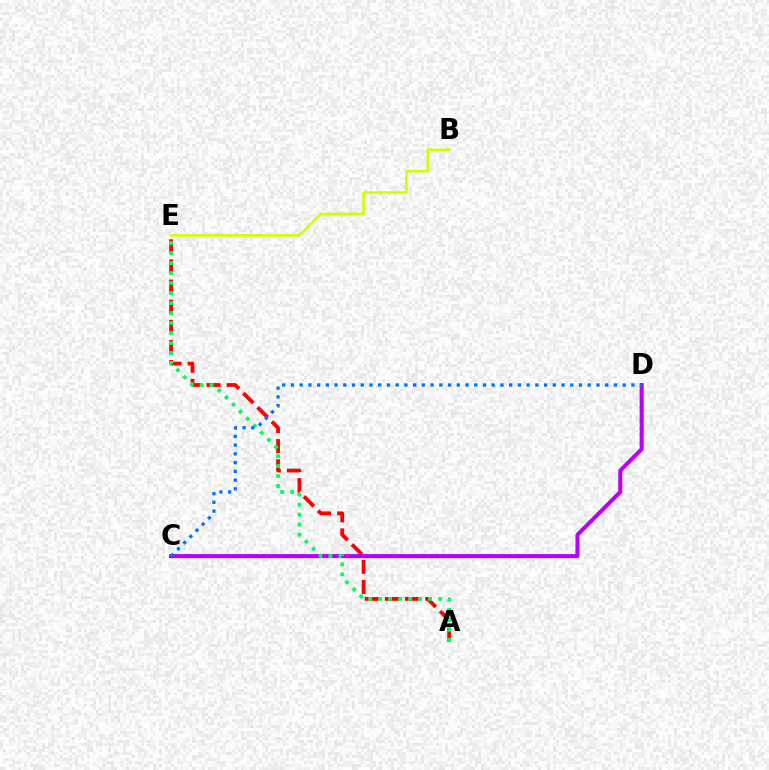{('A', 'E'): [{'color': '#ff0000', 'line_style': 'dashed', 'thickness': 2.73}, {'color': '#00ff5c', 'line_style': 'dotted', 'thickness': 2.71}], ('C', 'D'): [{'color': '#b900ff', 'line_style': 'solid', 'thickness': 2.92}, {'color': '#0074ff', 'line_style': 'dotted', 'thickness': 2.37}], ('B', 'E'): [{'color': '#d1ff00', 'line_style': 'solid', 'thickness': 1.83}]}